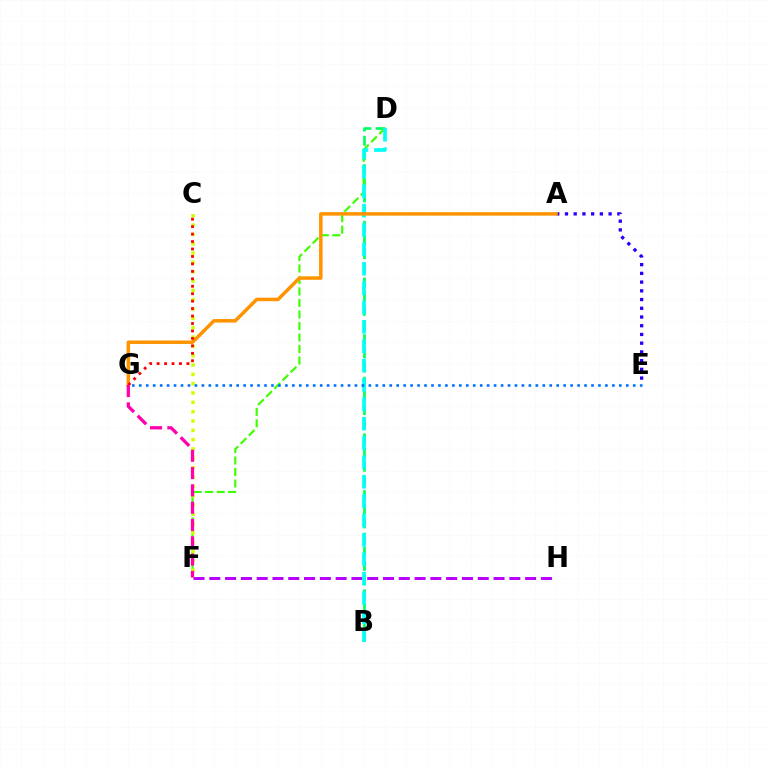{('B', 'D'): [{'color': '#00ff5c', 'line_style': 'dashed', 'thickness': 1.93}, {'color': '#00fff6', 'line_style': 'dashed', 'thickness': 2.63}], ('F', 'H'): [{'color': '#b900ff', 'line_style': 'dashed', 'thickness': 2.15}], ('A', 'E'): [{'color': '#2500ff', 'line_style': 'dotted', 'thickness': 2.37}], ('D', 'F'): [{'color': '#3dff00', 'line_style': 'dashed', 'thickness': 1.56}], ('C', 'F'): [{'color': '#d1ff00', 'line_style': 'dotted', 'thickness': 2.53}], ('A', 'G'): [{'color': '#ff9400', 'line_style': 'solid', 'thickness': 2.52}], ('E', 'G'): [{'color': '#0074ff', 'line_style': 'dotted', 'thickness': 1.89}], ('C', 'G'): [{'color': '#ff0000', 'line_style': 'dotted', 'thickness': 2.02}], ('F', 'G'): [{'color': '#ff00ac', 'line_style': 'dashed', 'thickness': 2.35}]}